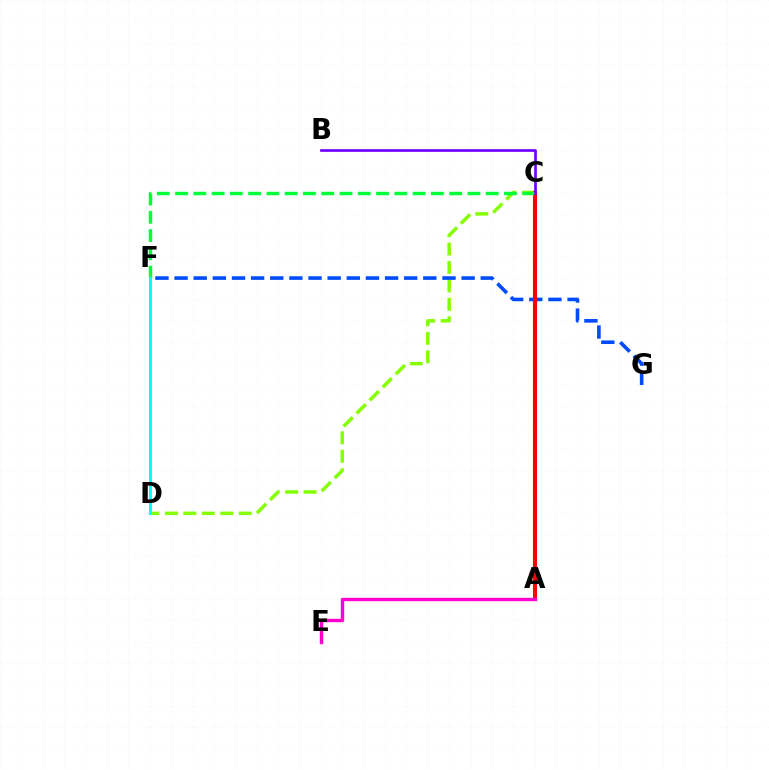{('A', 'C'): [{'color': '#ffbd00', 'line_style': 'dashed', 'thickness': 2.57}, {'color': '#ff0000', 'line_style': 'solid', 'thickness': 2.92}], ('C', 'D'): [{'color': '#84ff00', 'line_style': 'dashed', 'thickness': 2.5}], ('F', 'G'): [{'color': '#004bff', 'line_style': 'dashed', 'thickness': 2.6}], ('C', 'F'): [{'color': '#00ff39', 'line_style': 'dashed', 'thickness': 2.48}], ('B', 'C'): [{'color': '#7200ff', 'line_style': 'solid', 'thickness': 1.93}], ('D', 'F'): [{'color': '#00fff6', 'line_style': 'solid', 'thickness': 2.12}], ('A', 'E'): [{'color': '#ff00cf', 'line_style': 'solid', 'thickness': 2.44}]}